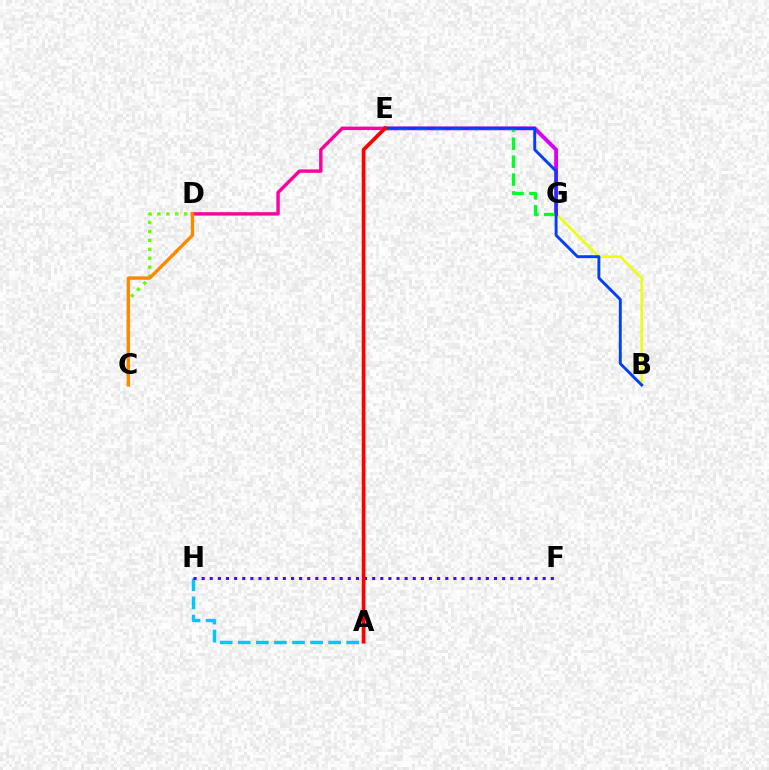{('B', 'G'): [{'color': '#eeff00', 'line_style': 'solid', 'thickness': 1.81}], ('D', 'E'): [{'color': '#ff00a0', 'line_style': 'solid', 'thickness': 2.47}], ('E', 'G'): [{'color': '#00ffaf', 'line_style': 'dashed', 'thickness': 1.62}, {'color': '#d600ff', 'line_style': 'solid', 'thickness': 2.79}, {'color': '#00ff27', 'line_style': 'dashed', 'thickness': 2.43}], ('C', 'D'): [{'color': '#66ff00', 'line_style': 'dotted', 'thickness': 2.43}, {'color': '#ff8800', 'line_style': 'solid', 'thickness': 2.45}], ('A', 'H'): [{'color': '#00c7ff', 'line_style': 'dashed', 'thickness': 2.46}], ('F', 'H'): [{'color': '#4f00ff', 'line_style': 'dotted', 'thickness': 2.21}], ('B', 'E'): [{'color': '#003fff', 'line_style': 'solid', 'thickness': 2.09}], ('A', 'E'): [{'color': '#ff0000', 'line_style': 'solid', 'thickness': 2.69}]}